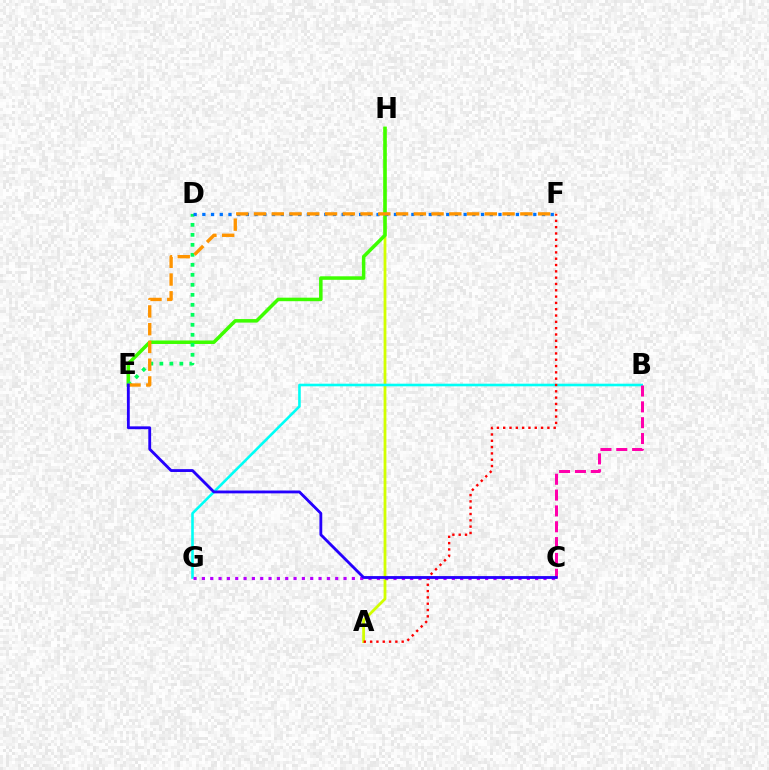{('A', 'H'): [{'color': '#d1ff00', 'line_style': 'solid', 'thickness': 2.01}], ('E', 'H'): [{'color': '#3dff00', 'line_style': 'solid', 'thickness': 2.53}], ('B', 'G'): [{'color': '#00fff6', 'line_style': 'solid', 'thickness': 1.88}], ('C', 'G'): [{'color': '#b900ff', 'line_style': 'dotted', 'thickness': 2.26}], ('D', 'E'): [{'color': '#00ff5c', 'line_style': 'dotted', 'thickness': 2.72}], ('B', 'C'): [{'color': '#ff00ac', 'line_style': 'dashed', 'thickness': 2.15}], ('D', 'F'): [{'color': '#0074ff', 'line_style': 'dotted', 'thickness': 2.37}], ('A', 'F'): [{'color': '#ff0000', 'line_style': 'dotted', 'thickness': 1.72}], ('E', 'F'): [{'color': '#ff9400', 'line_style': 'dashed', 'thickness': 2.41}], ('C', 'E'): [{'color': '#2500ff', 'line_style': 'solid', 'thickness': 2.04}]}